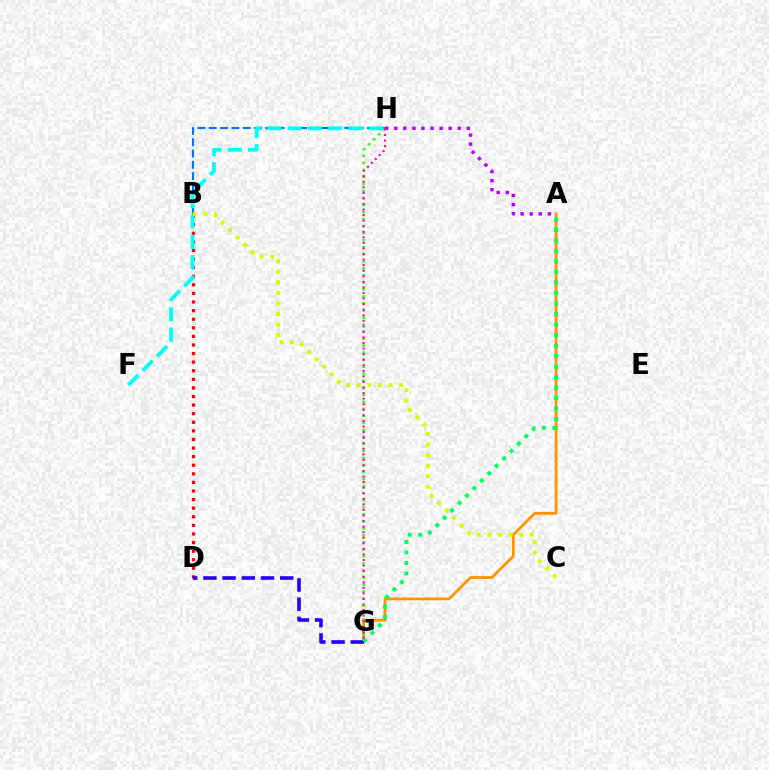{('A', 'G'): [{'color': '#ff9400', 'line_style': 'solid', 'thickness': 2.01}, {'color': '#00ff5c', 'line_style': 'dotted', 'thickness': 2.85}], ('B', 'H'): [{'color': '#0074ff', 'line_style': 'dashed', 'thickness': 1.54}], ('B', 'D'): [{'color': '#ff0000', 'line_style': 'dotted', 'thickness': 2.33}], ('G', 'H'): [{'color': '#3dff00', 'line_style': 'dotted', 'thickness': 1.91}, {'color': '#ff00ac', 'line_style': 'dotted', 'thickness': 1.51}], ('F', 'H'): [{'color': '#00fff6', 'line_style': 'dashed', 'thickness': 2.76}], ('D', 'G'): [{'color': '#2500ff', 'line_style': 'dashed', 'thickness': 2.61}], ('A', 'H'): [{'color': '#b900ff', 'line_style': 'dotted', 'thickness': 2.46}], ('B', 'C'): [{'color': '#d1ff00', 'line_style': 'dotted', 'thickness': 2.87}]}